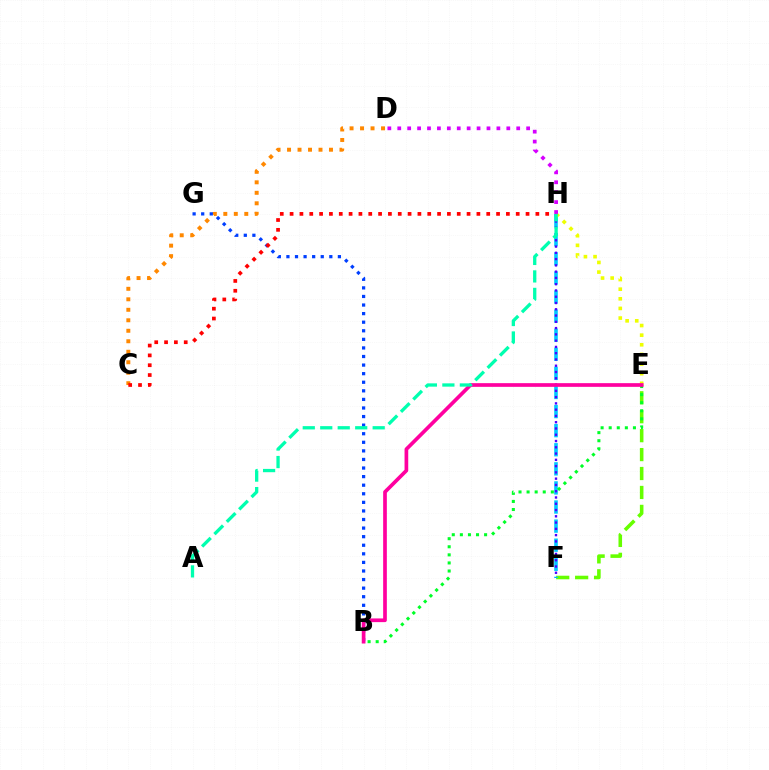{('C', 'D'): [{'color': '#ff8800', 'line_style': 'dotted', 'thickness': 2.85}], ('E', 'F'): [{'color': '#66ff00', 'line_style': 'dashed', 'thickness': 2.57}], ('F', 'H'): [{'color': '#00c7ff', 'line_style': 'dashed', 'thickness': 2.59}, {'color': '#4f00ff', 'line_style': 'dotted', 'thickness': 1.7}], ('B', 'G'): [{'color': '#003fff', 'line_style': 'dotted', 'thickness': 2.33}], ('E', 'H'): [{'color': '#eeff00', 'line_style': 'dotted', 'thickness': 2.61}], ('C', 'H'): [{'color': '#ff0000', 'line_style': 'dotted', 'thickness': 2.67}], ('B', 'E'): [{'color': '#00ff27', 'line_style': 'dotted', 'thickness': 2.2}, {'color': '#ff00a0', 'line_style': 'solid', 'thickness': 2.66}], ('A', 'H'): [{'color': '#00ffaf', 'line_style': 'dashed', 'thickness': 2.37}], ('D', 'H'): [{'color': '#d600ff', 'line_style': 'dotted', 'thickness': 2.69}]}